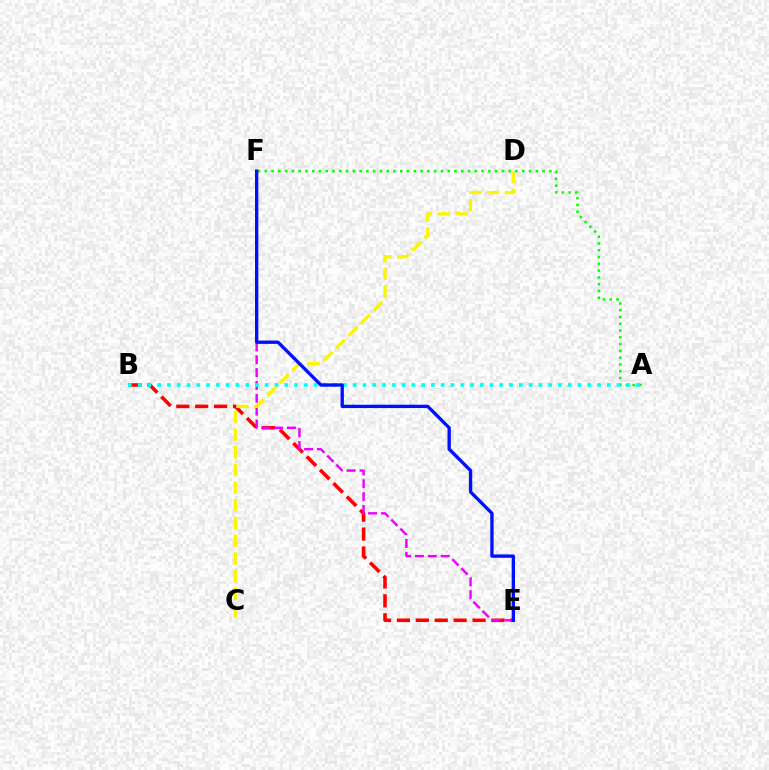{('B', 'E'): [{'color': '#ff0000', 'line_style': 'dashed', 'thickness': 2.57}], ('A', 'F'): [{'color': '#08ff00', 'line_style': 'dotted', 'thickness': 1.84}], ('E', 'F'): [{'color': '#ee00ff', 'line_style': 'dashed', 'thickness': 1.75}, {'color': '#0010ff', 'line_style': 'solid', 'thickness': 2.4}], ('A', 'B'): [{'color': '#00fff6', 'line_style': 'dotted', 'thickness': 2.66}], ('C', 'D'): [{'color': '#fcf500', 'line_style': 'dashed', 'thickness': 2.4}]}